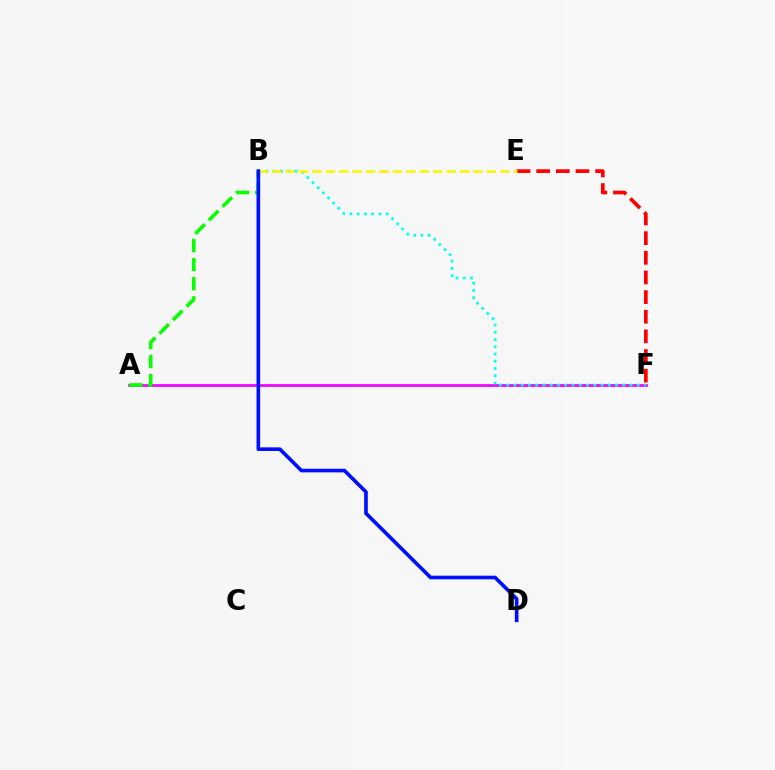{('A', 'F'): [{'color': '#ee00ff', 'line_style': 'solid', 'thickness': 1.94}], ('B', 'F'): [{'color': '#00fff6', 'line_style': 'dotted', 'thickness': 1.97}], ('E', 'F'): [{'color': '#ff0000', 'line_style': 'dashed', 'thickness': 2.67}], ('B', 'E'): [{'color': '#fcf500', 'line_style': 'dashed', 'thickness': 1.82}], ('A', 'B'): [{'color': '#08ff00', 'line_style': 'dashed', 'thickness': 2.6}], ('B', 'D'): [{'color': '#0010ff', 'line_style': 'solid', 'thickness': 2.63}]}